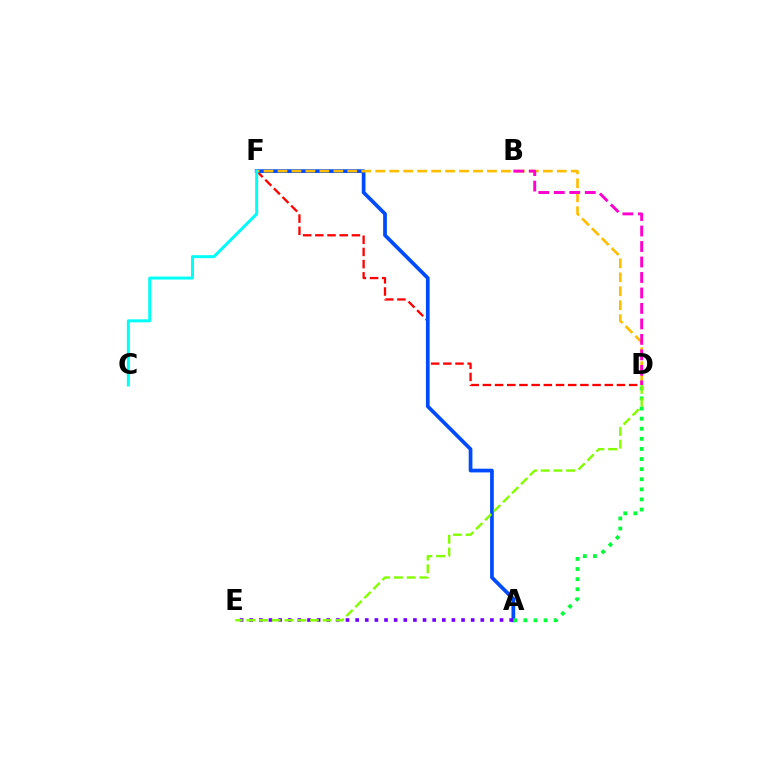{('D', 'F'): [{'color': '#ff0000', 'line_style': 'dashed', 'thickness': 1.66}, {'color': '#ffbd00', 'line_style': 'dashed', 'thickness': 1.9}], ('A', 'F'): [{'color': '#004bff', 'line_style': 'solid', 'thickness': 2.68}], ('A', 'D'): [{'color': '#00ff39', 'line_style': 'dotted', 'thickness': 2.74}], ('B', 'D'): [{'color': '#ff00cf', 'line_style': 'dashed', 'thickness': 2.1}], ('C', 'F'): [{'color': '#00fff6', 'line_style': 'solid', 'thickness': 2.15}], ('A', 'E'): [{'color': '#7200ff', 'line_style': 'dotted', 'thickness': 2.62}], ('D', 'E'): [{'color': '#84ff00', 'line_style': 'dashed', 'thickness': 1.73}]}